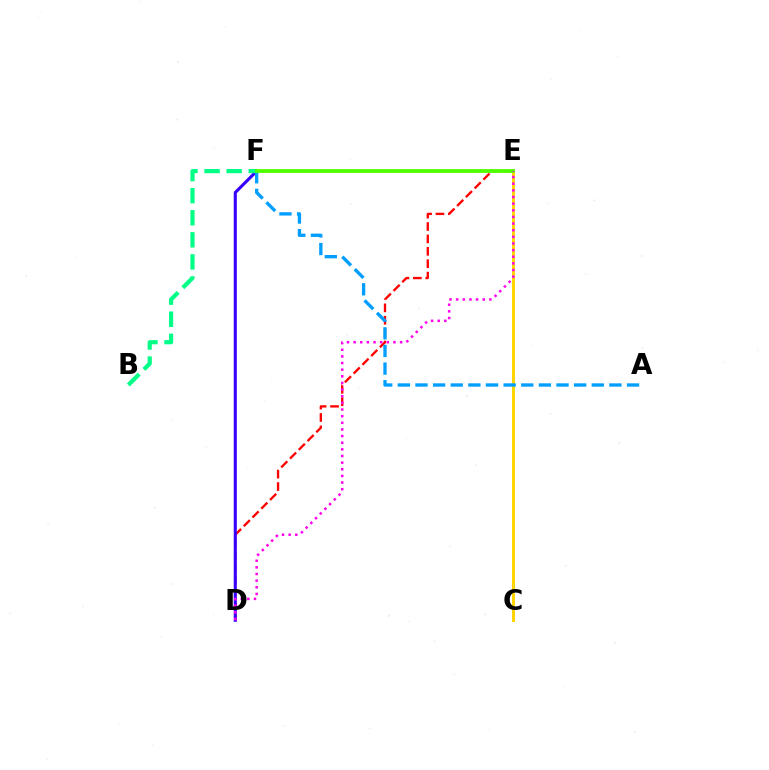{('D', 'E'): [{'color': '#ff0000', 'line_style': 'dashed', 'thickness': 1.68}, {'color': '#ff00ed', 'line_style': 'dotted', 'thickness': 1.8}], ('D', 'F'): [{'color': '#3700ff', 'line_style': 'solid', 'thickness': 2.23}], ('C', 'E'): [{'color': '#ffd500', 'line_style': 'solid', 'thickness': 2.16}], ('B', 'F'): [{'color': '#00ff86', 'line_style': 'dashed', 'thickness': 3.0}], ('A', 'F'): [{'color': '#009eff', 'line_style': 'dashed', 'thickness': 2.39}], ('E', 'F'): [{'color': '#4fff00', 'line_style': 'solid', 'thickness': 2.73}]}